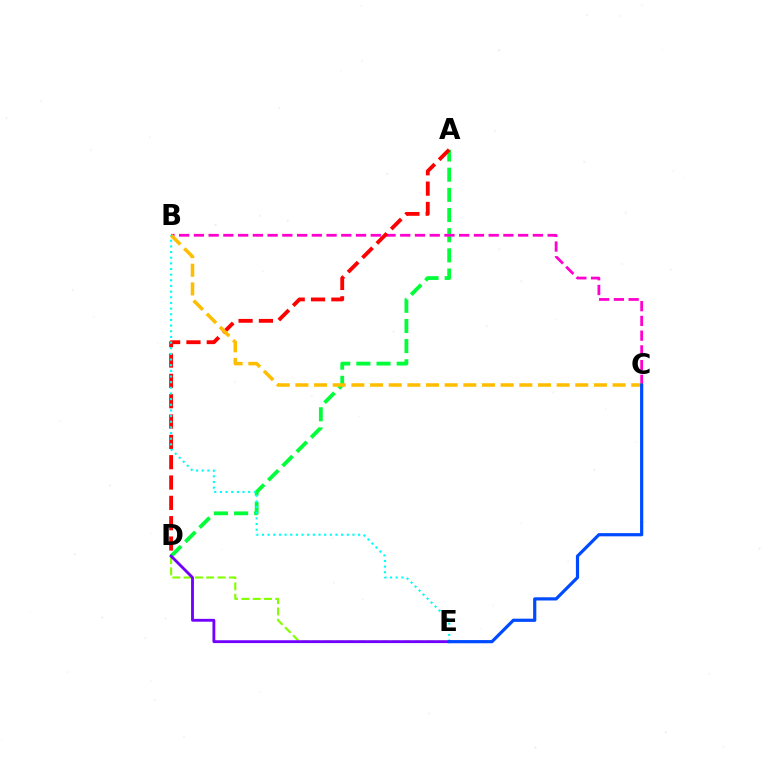{('A', 'D'): [{'color': '#00ff39', 'line_style': 'dashed', 'thickness': 2.74}, {'color': '#ff0000', 'line_style': 'dashed', 'thickness': 2.76}], ('B', 'C'): [{'color': '#ff00cf', 'line_style': 'dashed', 'thickness': 2.0}, {'color': '#ffbd00', 'line_style': 'dashed', 'thickness': 2.53}], ('B', 'E'): [{'color': '#00fff6', 'line_style': 'dotted', 'thickness': 1.54}], ('D', 'E'): [{'color': '#84ff00', 'line_style': 'dashed', 'thickness': 1.54}, {'color': '#7200ff', 'line_style': 'solid', 'thickness': 2.05}], ('C', 'E'): [{'color': '#004bff', 'line_style': 'solid', 'thickness': 2.3}]}